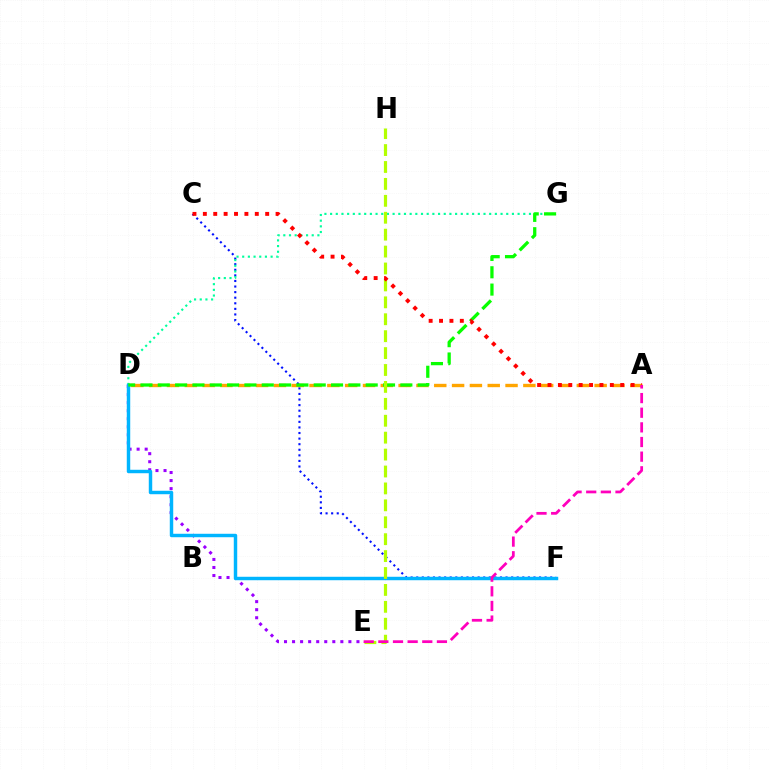{('D', 'E'): [{'color': '#9b00ff', 'line_style': 'dotted', 'thickness': 2.19}], ('C', 'F'): [{'color': '#0010ff', 'line_style': 'dotted', 'thickness': 1.52}], ('D', 'G'): [{'color': '#00ff9d', 'line_style': 'dotted', 'thickness': 1.54}, {'color': '#08ff00', 'line_style': 'dashed', 'thickness': 2.35}], ('A', 'D'): [{'color': '#ffa500', 'line_style': 'dashed', 'thickness': 2.42}], ('D', 'F'): [{'color': '#00b5ff', 'line_style': 'solid', 'thickness': 2.48}], ('E', 'H'): [{'color': '#b3ff00', 'line_style': 'dashed', 'thickness': 2.3}], ('A', 'C'): [{'color': '#ff0000', 'line_style': 'dotted', 'thickness': 2.82}], ('A', 'E'): [{'color': '#ff00bd', 'line_style': 'dashed', 'thickness': 1.99}]}